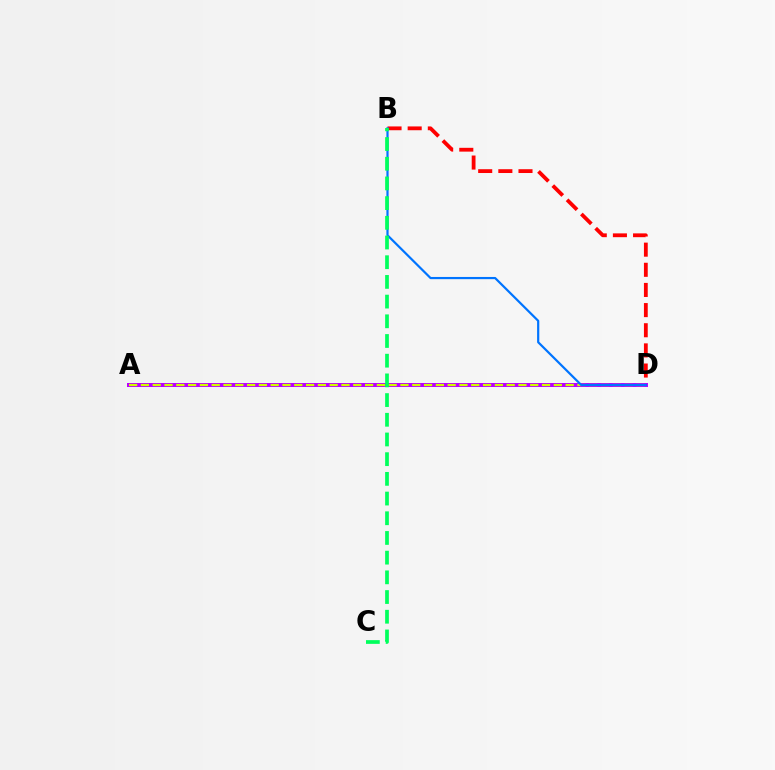{('B', 'D'): [{'color': '#ff0000', 'line_style': 'dashed', 'thickness': 2.74}, {'color': '#0074ff', 'line_style': 'solid', 'thickness': 1.58}], ('A', 'D'): [{'color': '#b900ff', 'line_style': 'solid', 'thickness': 2.87}, {'color': '#d1ff00', 'line_style': 'dashed', 'thickness': 1.6}], ('B', 'C'): [{'color': '#00ff5c', 'line_style': 'dashed', 'thickness': 2.68}]}